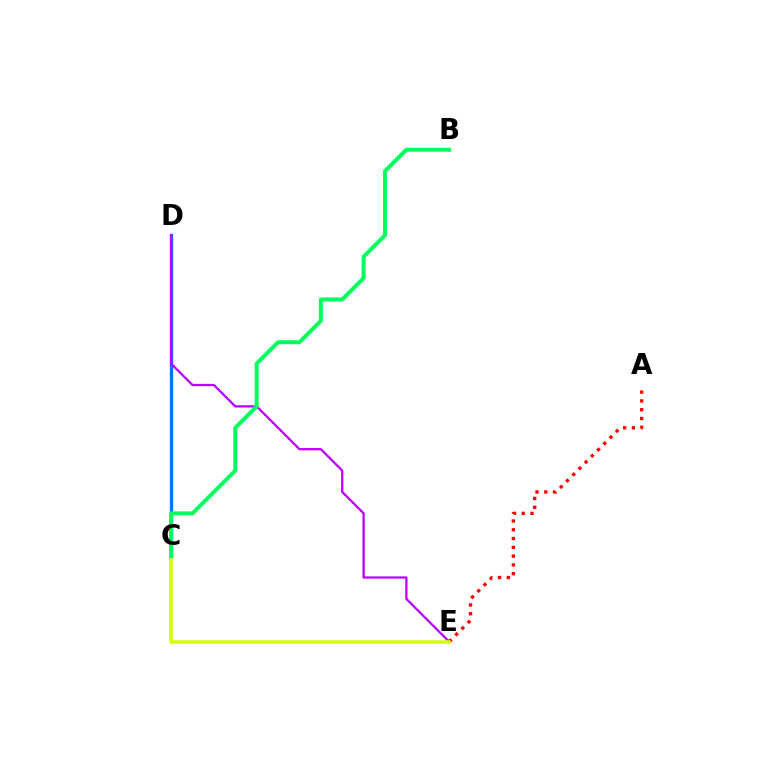{('C', 'D'): [{'color': '#0074ff', 'line_style': 'solid', 'thickness': 2.41}], ('A', 'E'): [{'color': '#ff0000', 'line_style': 'dotted', 'thickness': 2.39}], ('D', 'E'): [{'color': '#b900ff', 'line_style': 'solid', 'thickness': 1.62}], ('C', 'E'): [{'color': '#d1ff00', 'line_style': 'solid', 'thickness': 2.53}], ('B', 'C'): [{'color': '#00ff5c', 'line_style': 'solid', 'thickness': 2.85}]}